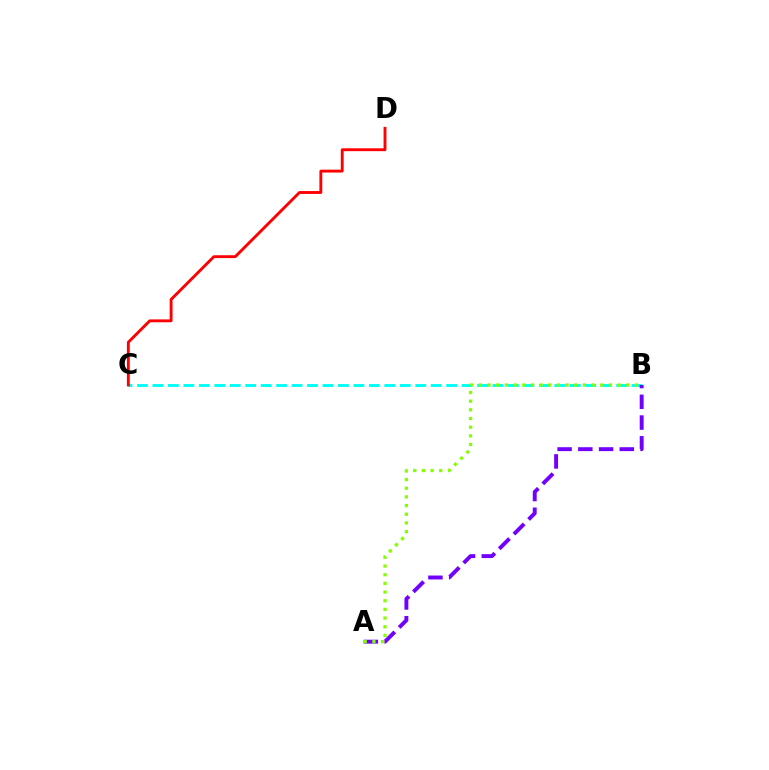{('B', 'C'): [{'color': '#00fff6', 'line_style': 'dashed', 'thickness': 2.1}], ('A', 'B'): [{'color': '#7200ff', 'line_style': 'dashed', 'thickness': 2.82}, {'color': '#84ff00', 'line_style': 'dotted', 'thickness': 2.36}], ('C', 'D'): [{'color': '#ff0000', 'line_style': 'solid', 'thickness': 2.07}]}